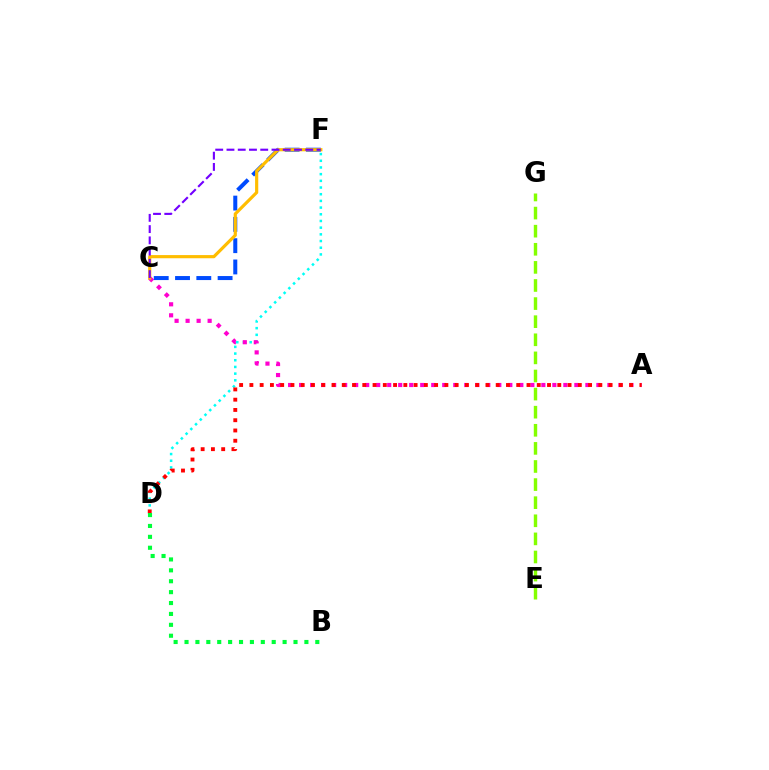{('D', 'F'): [{'color': '#00fff6', 'line_style': 'dotted', 'thickness': 1.82}], ('E', 'G'): [{'color': '#84ff00', 'line_style': 'dashed', 'thickness': 2.46}], ('A', 'C'): [{'color': '#ff00cf', 'line_style': 'dotted', 'thickness': 2.99}], ('C', 'F'): [{'color': '#004bff', 'line_style': 'dashed', 'thickness': 2.89}, {'color': '#ffbd00', 'line_style': 'solid', 'thickness': 2.29}, {'color': '#7200ff', 'line_style': 'dashed', 'thickness': 1.53}], ('A', 'D'): [{'color': '#ff0000', 'line_style': 'dotted', 'thickness': 2.79}], ('B', 'D'): [{'color': '#00ff39', 'line_style': 'dotted', 'thickness': 2.96}]}